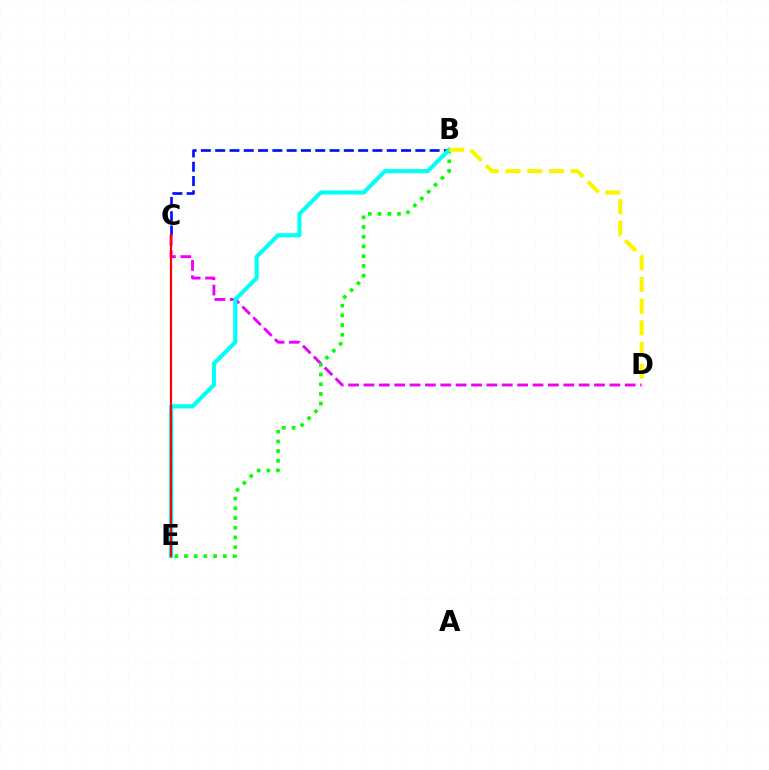{('C', 'D'): [{'color': '#ee00ff', 'line_style': 'dashed', 'thickness': 2.09}], ('B', 'C'): [{'color': '#0010ff', 'line_style': 'dashed', 'thickness': 1.94}], ('B', 'E'): [{'color': '#08ff00', 'line_style': 'dotted', 'thickness': 2.64}, {'color': '#00fff6', 'line_style': 'solid', 'thickness': 2.96}], ('B', 'D'): [{'color': '#fcf500', 'line_style': 'dashed', 'thickness': 2.95}], ('C', 'E'): [{'color': '#ff0000', 'line_style': 'solid', 'thickness': 1.59}]}